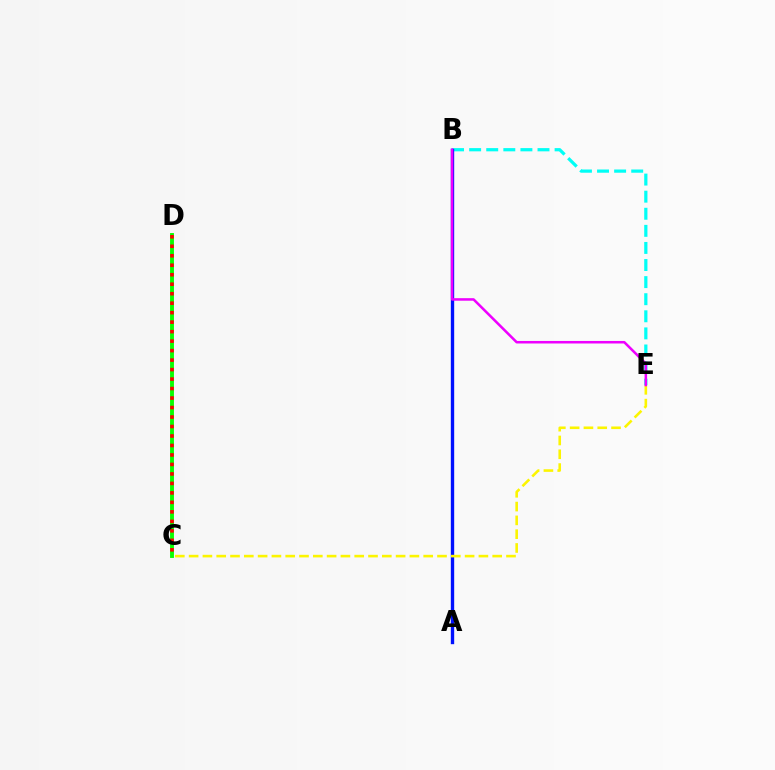{('B', 'E'): [{'color': '#00fff6', 'line_style': 'dashed', 'thickness': 2.32}, {'color': '#ee00ff', 'line_style': 'solid', 'thickness': 1.82}], ('A', 'B'): [{'color': '#0010ff', 'line_style': 'solid', 'thickness': 2.42}], ('C', 'D'): [{'color': '#08ff00', 'line_style': 'solid', 'thickness': 2.8}, {'color': '#ff0000', 'line_style': 'dotted', 'thickness': 2.58}], ('C', 'E'): [{'color': '#fcf500', 'line_style': 'dashed', 'thickness': 1.87}]}